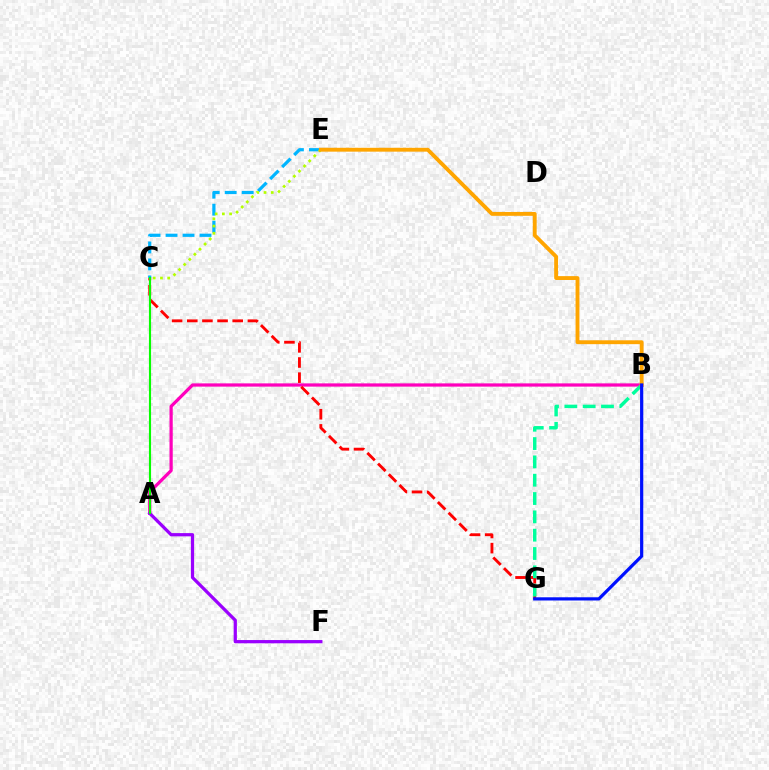{('A', 'B'): [{'color': '#ff00bd', 'line_style': 'solid', 'thickness': 2.34}], ('C', 'E'): [{'color': '#00b5ff', 'line_style': 'dashed', 'thickness': 2.31}, {'color': '#b3ff00', 'line_style': 'dotted', 'thickness': 1.96}], ('C', 'G'): [{'color': '#ff0000', 'line_style': 'dashed', 'thickness': 2.06}], ('A', 'F'): [{'color': '#9b00ff', 'line_style': 'solid', 'thickness': 2.33}], ('B', 'G'): [{'color': '#00ff9d', 'line_style': 'dashed', 'thickness': 2.49}, {'color': '#0010ff', 'line_style': 'solid', 'thickness': 2.31}], ('A', 'C'): [{'color': '#08ff00', 'line_style': 'solid', 'thickness': 1.54}], ('B', 'E'): [{'color': '#ffa500', 'line_style': 'solid', 'thickness': 2.78}]}